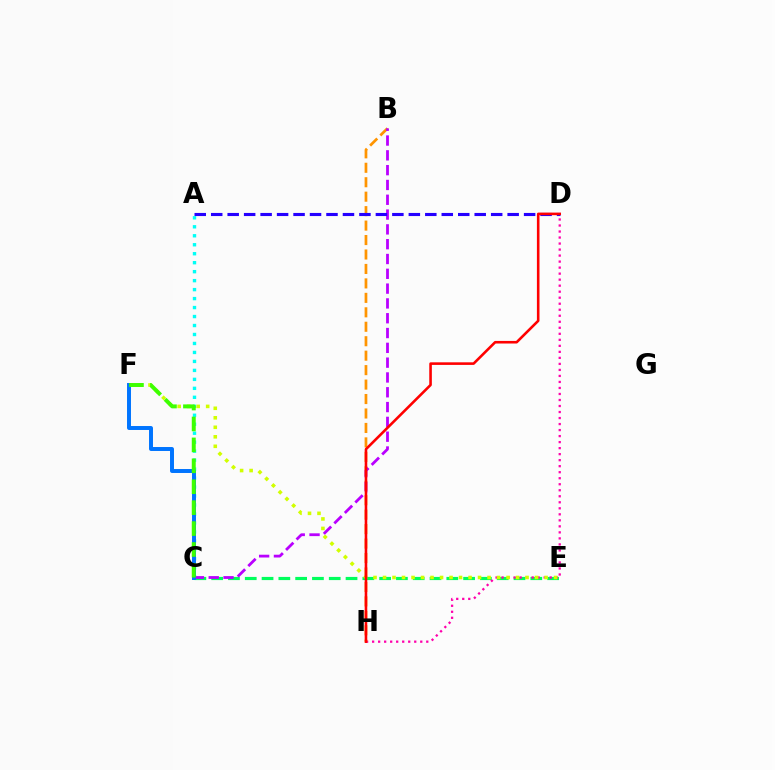{('A', 'C'): [{'color': '#00fff6', 'line_style': 'dotted', 'thickness': 2.44}], ('C', 'E'): [{'color': '#00ff5c', 'line_style': 'dashed', 'thickness': 2.28}], ('D', 'H'): [{'color': '#ff00ac', 'line_style': 'dotted', 'thickness': 1.63}, {'color': '#ff0000', 'line_style': 'solid', 'thickness': 1.87}], ('E', 'F'): [{'color': '#d1ff00', 'line_style': 'dotted', 'thickness': 2.58}], ('B', 'H'): [{'color': '#ff9400', 'line_style': 'dashed', 'thickness': 1.96}], ('B', 'C'): [{'color': '#b900ff', 'line_style': 'dashed', 'thickness': 2.01}], ('C', 'F'): [{'color': '#0074ff', 'line_style': 'solid', 'thickness': 2.85}, {'color': '#3dff00', 'line_style': 'dashed', 'thickness': 2.84}], ('A', 'D'): [{'color': '#2500ff', 'line_style': 'dashed', 'thickness': 2.24}]}